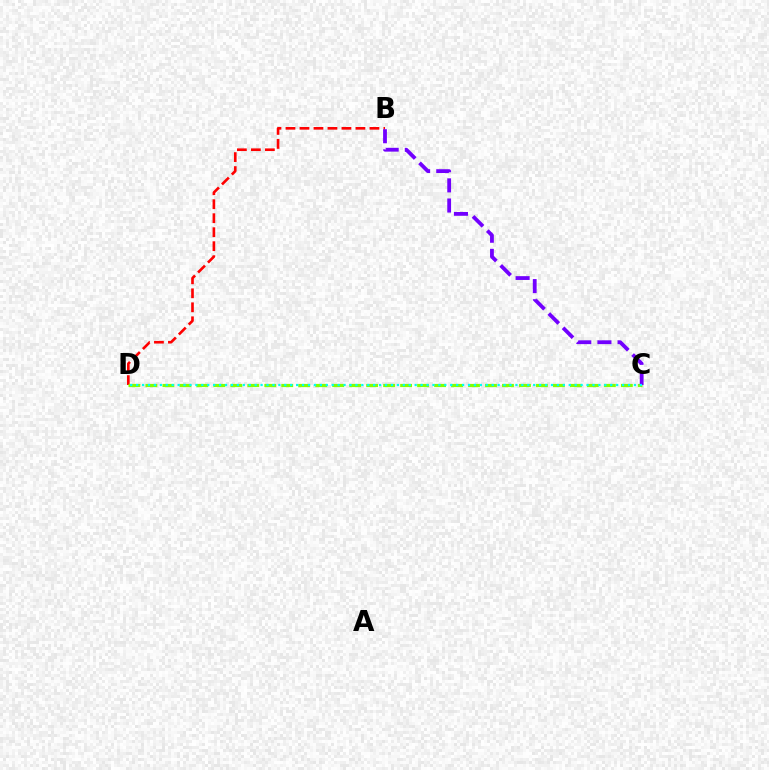{('B', 'D'): [{'color': '#ff0000', 'line_style': 'dashed', 'thickness': 1.9}], ('C', 'D'): [{'color': '#84ff00', 'line_style': 'dashed', 'thickness': 2.31}, {'color': '#00fff6', 'line_style': 'dotted', 'thickness': 1.61}], ('B', 'C'): [{'color': '#7200ff', 'line_style': 'dashed', 'thickness': 2.74}]}